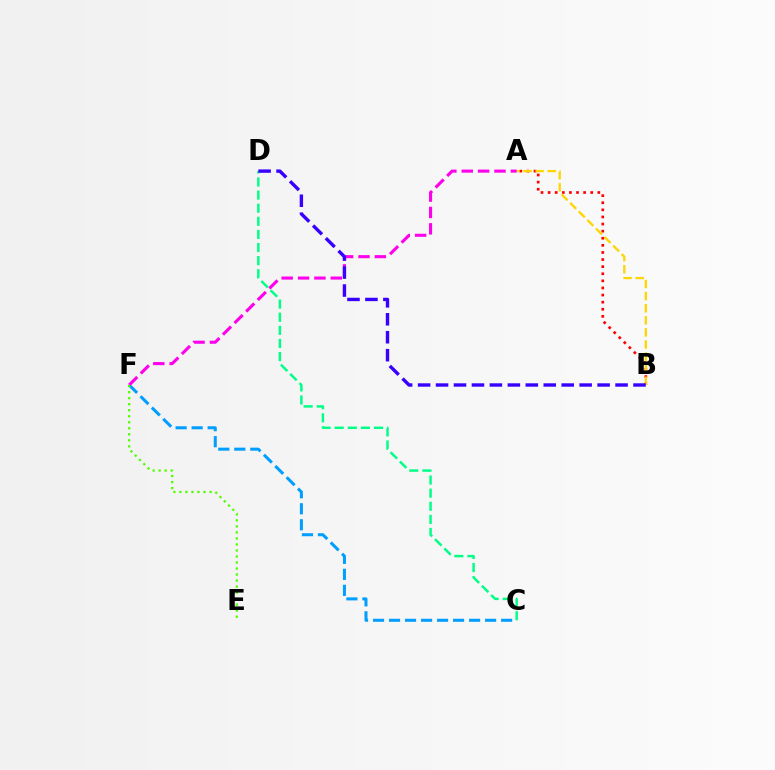{('C', 'D'): [{'color': '#00ff86', 'line_style': 'dashed', 'thickness': 1.78}], ('A', 'B'): [{'color': '#ff0000', 'line_style': 'dotted', 'thickness': 1.93}, {'color': '#ffd500', 'line_style': 'dashed', 'thickness': 1.64}], ('C', 'F'): [{'color': '#009eff', 'line_style': 'dashed', 'thickness': 2.17}], ('A', 'F'): [{'color': '#ff00ed', 'line_style': 'dashed', 'thickness': 2.22}], ('B', 'D'): [{'color': '#3700ff', 'line_style': 'dashed', 'thickness': 2.44}], ('E', 'F'): [{'color': '#4fff00', 'line_style': 'dotted', 'thickness': 1.64}]}